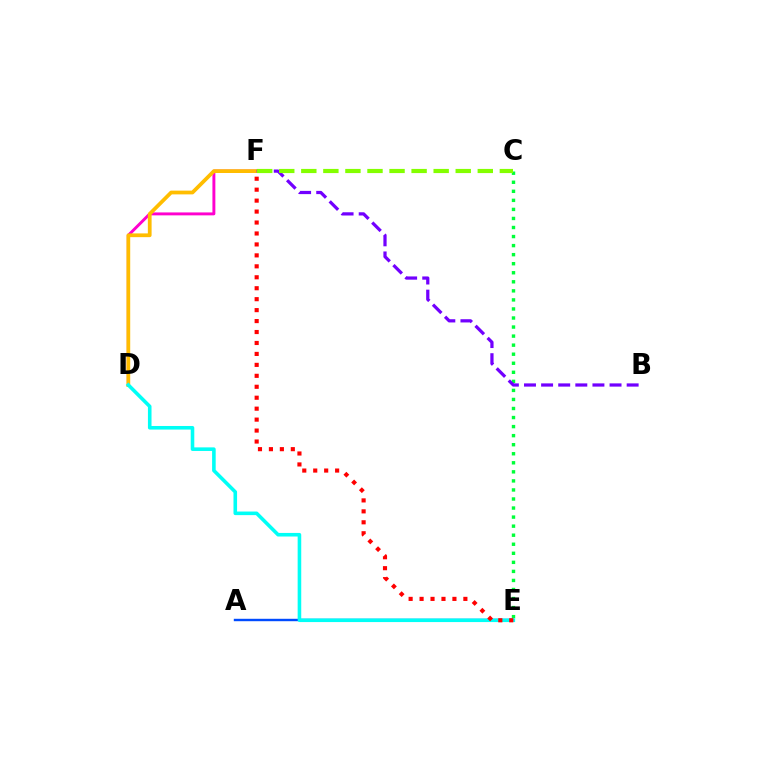{('C', 'E'): [{'color': '#00ff39', 'line_style': 'dotted', 'thickness': 2.46}], ('D', 'F'): [{'color': '#ff00cf', 'line_style': 'solid', 'thickness': 2.11}, {'color': '#ffbd00', 'line_style': 'solid', 'thickness': 2.7}], ('A', 'E'): [{'color': '#004bff', 'line_style': 'solid', 'thickness': 1.74}], ('B', 'F'): [{'color': '#7200ff', 'line_style': 'dashed', 'thickness': 2.32}], ('C', 'F'): [{'color': '#84ff00', 'line_style': 'dashed', 'thickness': 3.0}], ('D', 'E'): [{'color': '#00fff6', 'line_style': 'solid', 'thickness': 2.58}], ('E', 'F'): [{'color': '#ff0000', 'line_style': 'dotted', 'thickness': 2.98}]}